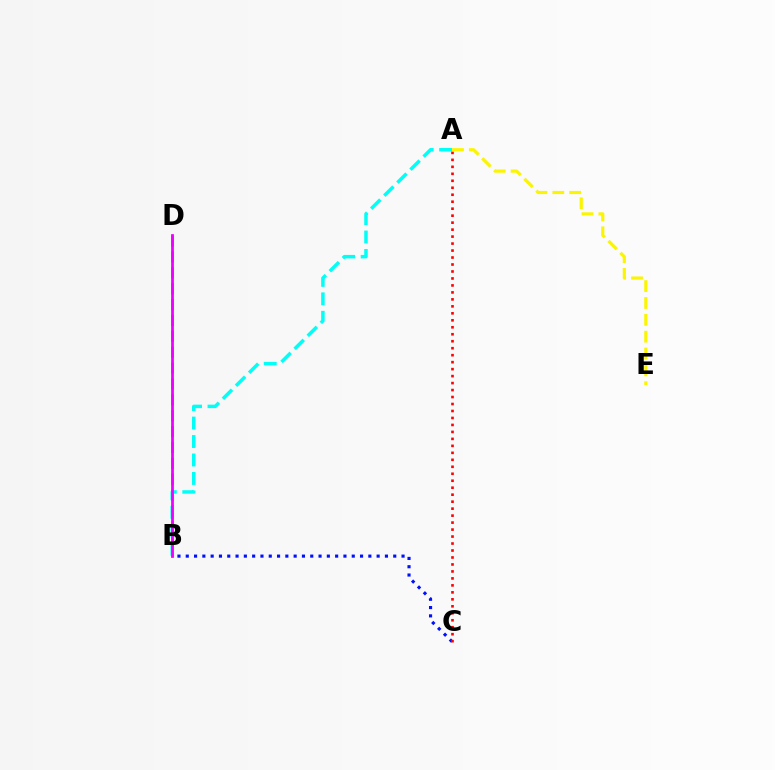{('B', 'D'): [{'color': '#08ff00', 'line_style': 'dashed', 'thickness': 2.16}, {'color': '#ee00ff', 'line_style': 'solid', 'thickness': 1.98}], ('B', 'C'): [{'color': '#0010ff', 'line_style': 'dotted', 'thickness': 2.25}], ('A', 'B'): [{'color': '#00fff6', 'line_style': 'dashed', 'thickness': 2.51}], ('A', 'C'): [{'color': '#ff0000', 'line_style': 'dotted', 'thickness': 1.9}], ('A', 'E'): [{'color': '#fcf500', 'line_style': 'dashed', 'thickness': 2.29}]}